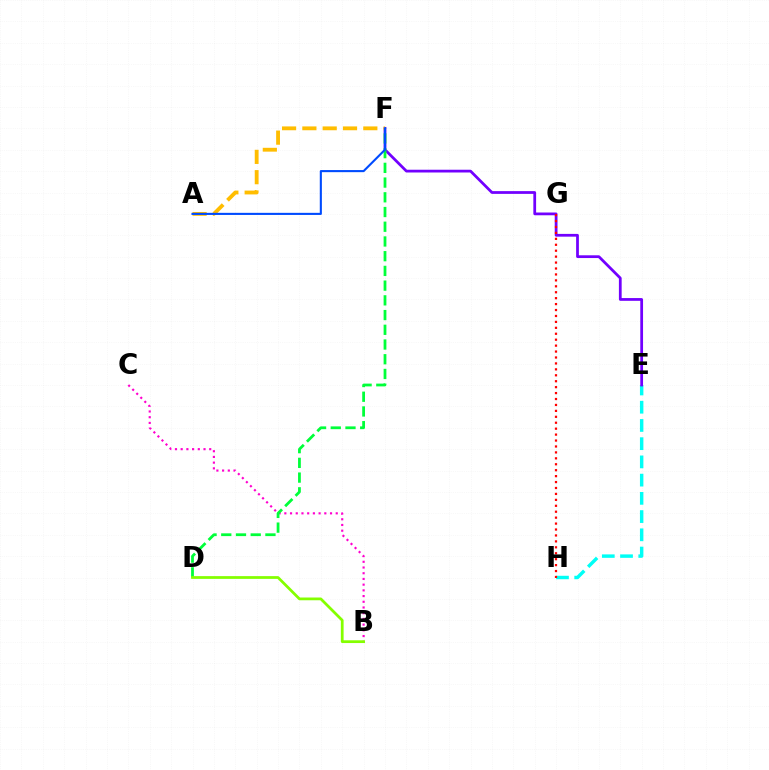{('E', 'H'): [{'color': '#00fff6', 'line_style': 'dashed', 'thickness': 2.48}], ('E', 'F'): [{'color': '#7200ff', 'line_style': 'solid', 'thickness': 1.99}], ('B', 'C'): [{'color': '#ff00cf', 'line_style': 'dotted', 'thickness': 1.55}], ('D', 'F'): [{'color': '#00ff39', 'line_style': 'dashed', 'thickness': 2.0}], ('G', 'H'): [{'color': '#ff0000', 'line_style': 'dotted', 'thickness': 1.61}], ('B', 'D'): [{'color': '#84ff00', 'line_style': 'solid', 'thickness': 1.98}], ('A', 'F'): [{'color': '#ffbd00', 'line_style': 'dashed', 'thickness': 2.76}, {'color': '#004bff', 'line_style': 'solid', 'thickness': 1.51}]}